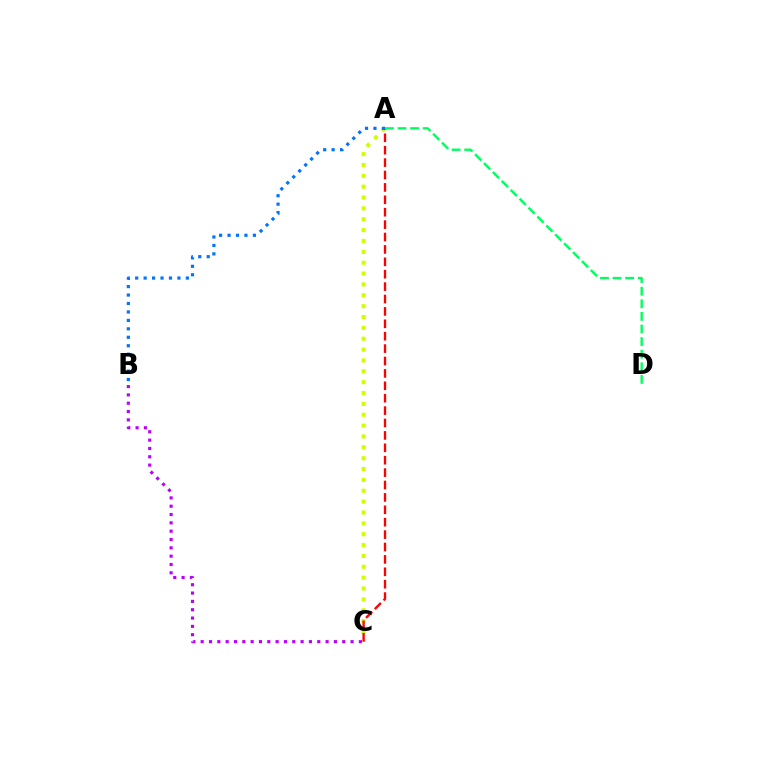{('A', 'C'): [{'color': '#d1ff00', 'line_style': 'dotted', 'thickness': 2.95}, {'color': '#ff0000', 'line_style': 'dashed', 'thickness': 1.68}], ('A', 'B'): [{'color': '#0074ff', 'line_style': 'dotted', 'thickness': 2.3}], ('B', 'C'): [{'color': '#b900ff', 'line_style': 'dotted', 'thickness': 2.26}], ('A', 'D'): [{'color': '#00ff5c', 'line_style': 'dashed', 'thickness': 1.71}]}